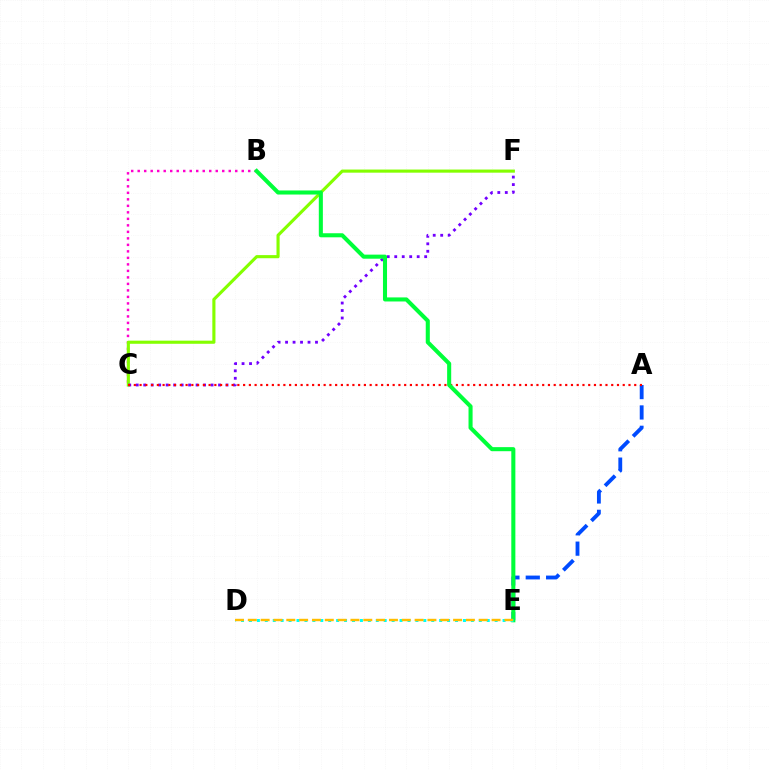{('A', 'E'): [{'color': '#004bff', 'line_style': 'dashed', 'thickness': 2.76}], ('B', 'C'): [{'color': '#ff00cf', 'line_style': 'dotted', 'thickness': 1.77}], ('C', 'F'): [{'color': '#84ff00', 'line_style': 'solid', 'thickness': 2.25}, {'color': '#7200ff', 'line_style': 'dotted', 'thickness': 2.03}], ('A', 'C'): [{'color': '#ff0000', 'line_style': 'dotted', 'thickness': 1.56}], ('B', 'E'): [{'color': '#00ff39', 'line_style': 'solid', 'thickness': 2.93}], ('D', 'E'): [{'color': '#00fff6', 'line_style': 'dotted', 'thickness': 2.15}, {'color': '#ffbd00', 'line_style': 'dashed', 'thickness': 1.74}]}